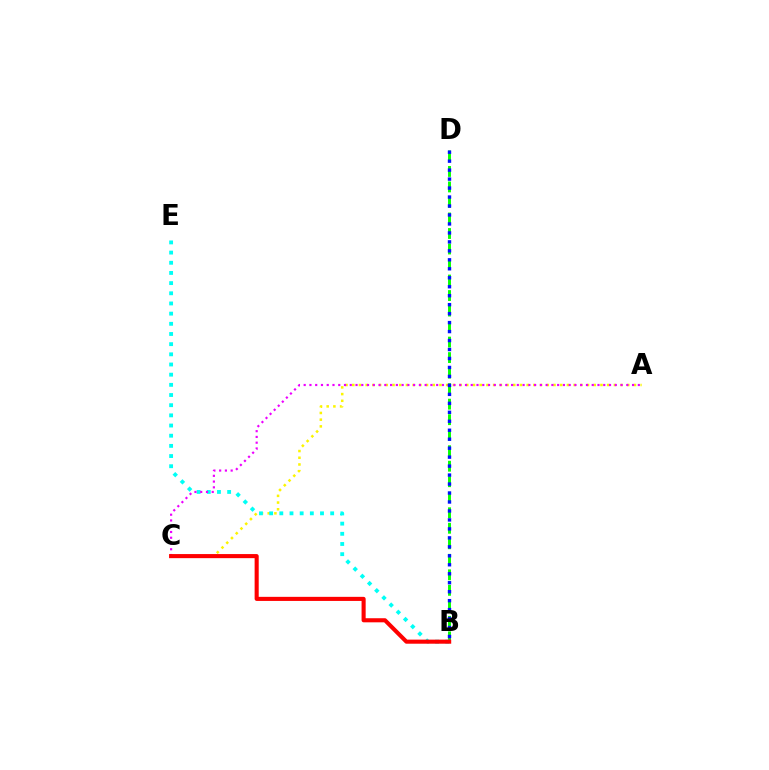{('B', 'D'): [{'color': '#08ff00', 'line_style': 'dashed', 'thickness': 2.11}, {'color': '#0010ff', 'line_style': 'dotted', 'thickness': 2.44}], ('A', 'C'): [{'color': '#fcf500', 'line_style': 'dotted', 'thickness': 1.82}, {'color': '#ee00ff', 'line_style': 'dotted', 'thickness': 1.57}], ('B', 'E'): [{'color': '#00fff6', 'line_style': 'dotted', 'thickness': 2.76}], ('B', 'C'): [{'color': '#ff0000', 'line_style': 'solid', 'thickness': 2.95}]}